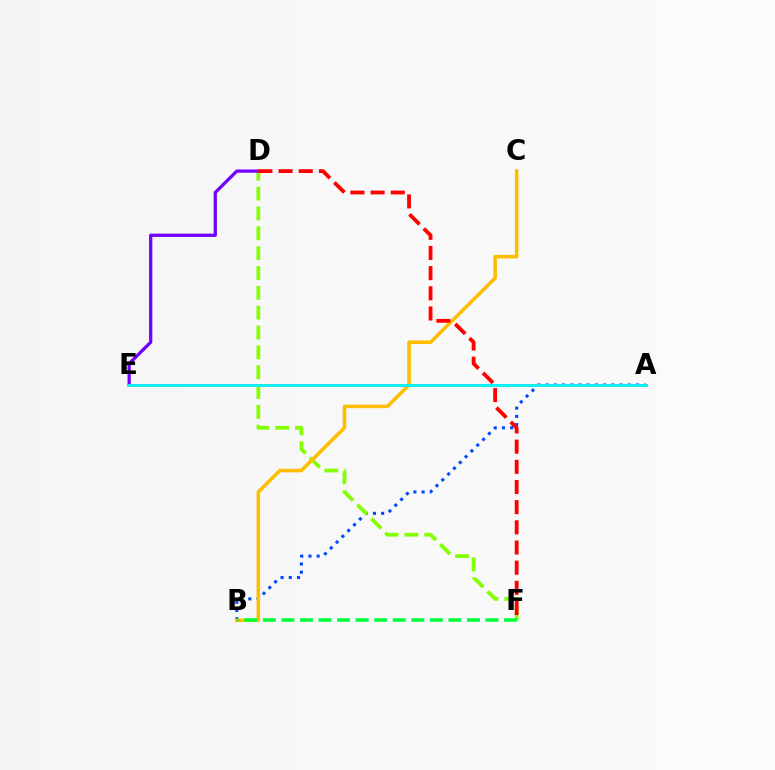{('A', 'B'): [{'color': '#004bff', 'line_style': 'dotted', 'thickness': 2.23}], ('D', 'F'): [{'color': '#84ff00', 'line_style': 'dashed', 'thickness': 2.7}, {'color': '#ff0000', 'line_style': 'dashed', 'thickness': 2.74}], ('D', 'E'): [{'color': '#7200ff', 'line_style': 'solid', 'thickness': 2.35}], ('B', 'C'): [{'color': '#ffbd00', 'line_style': 'solid', 'thickness': 2.56}], ('B', 'F'): [{'color': '#00ff39', 'line_style': 'dashed', 'thickness': 2.52}], ('A', 'E'): [{'color': '#ff00cf', 'line_style': 'solid', 'thickness': 2.01}, {'color': '#00fff6', 'line_style': 'solid', 'thickness': 2.02}]}